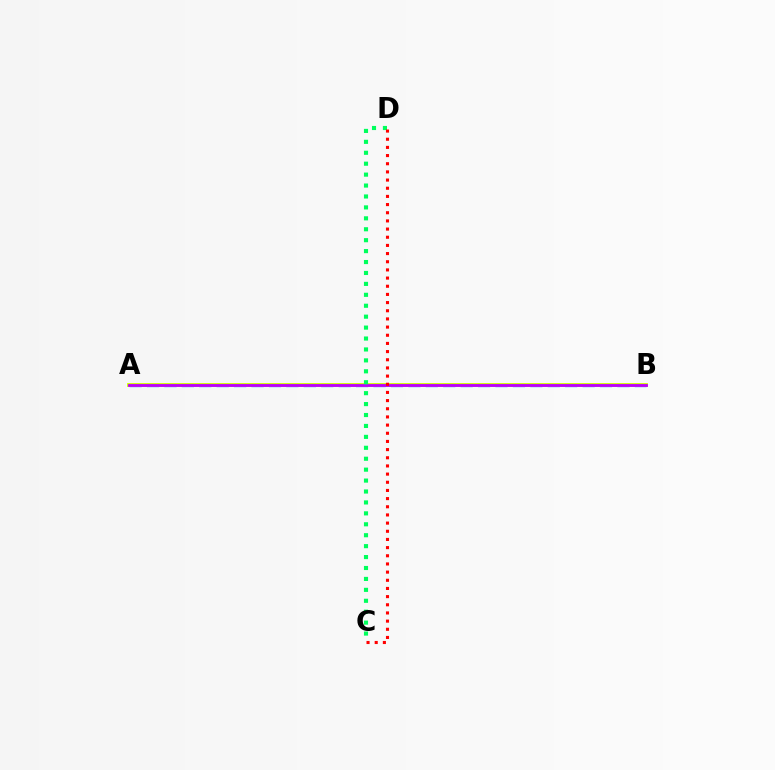{('A', 'B'): [{'color': '#0074ff', 'line_style': 'dashed', 'thickness': 2.37}, {'color': '#d1ff00', 'line_style': 'solid', 'thickness': 2.77}, {'color': '#b900ff', 'line_style': 'solid', 'thickness': 2.03}], ('C', 'D'): [{'color': '#00ff5c', 'line_style': 'dotted', 'thickness': 2.97}, {'color': '#ff0000', 'line_style': 'dotted', 'thickness': 2.22}]}